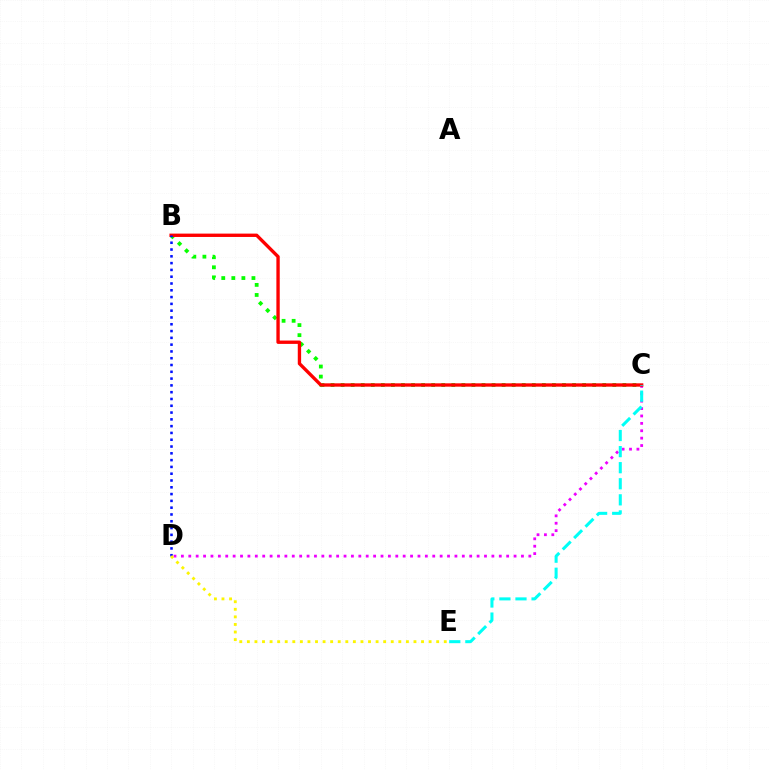{('B', 'C'): [{'color': '#08ff00', 'line_style': 'dotted', 'thickness': 2.73}, {'color': '#ff0000', 'line_style': 'solid', 'thickness': 2.41}], ('C', 'D'): [{'color': '#ee00ff', 'line_style': 'dotted', 'thickness': 2.01}], ('B', 'D'): [{'color': '#0010ff', 'line_style': 'dotted', 'thickness': 1.85}], ('D', 'E'): [{'color': '#fcf500', 'line_style': 'dotted', 'thickness': 2.06}], ('C', 'E'): [{'color': '#00fff6', 'line_style': 'dashed', 'thickness': 2.18}]}